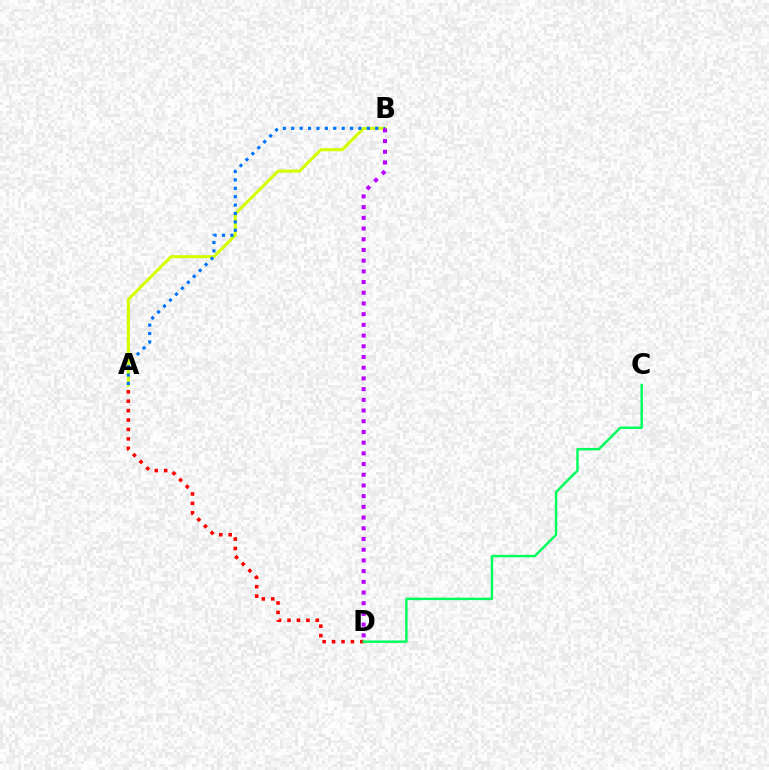{('A', 'B'): [{'color': '#d1ff00', 'line_style': 'solid', 'thickness': 2.18}, {'color': '#0074ff', 'line_style': 'dotted', 'thickness': 2.28}], ('A', 'D'): [{'color': '#ff0000', 'line_style': 'dotted', 'thickness': 2.56}], ('B', 'D'): [{'color': '#b900ff', 'line_style': 'dotted', 'thickness': 2.91}], ('C', 'D'): [{'color': '#00ff5c', 'line_style': 'solid', 'thickness': 1.76}]}